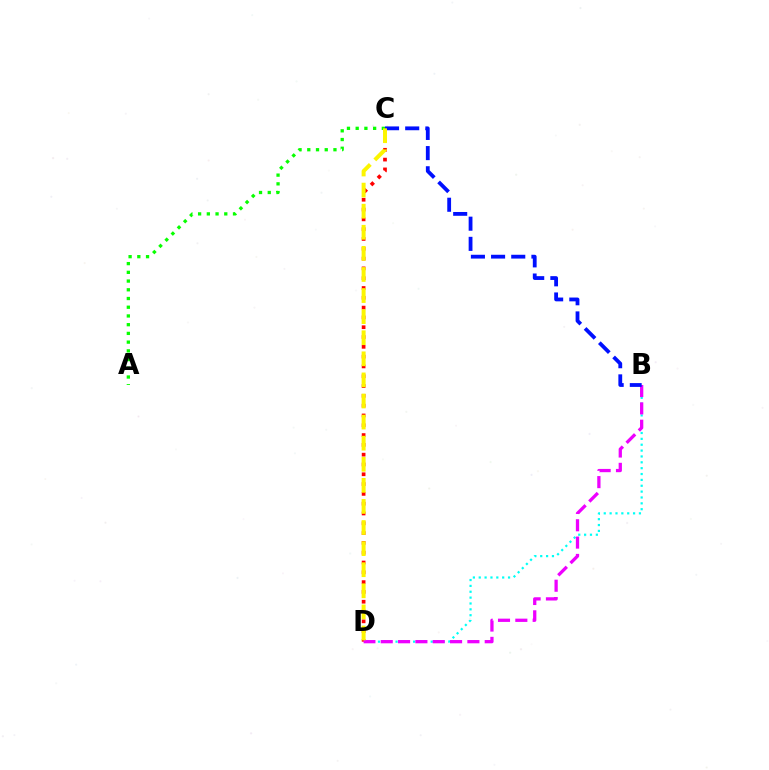{('B', 'D'): [{'color': '#00fff6', 'line_style': 'dotted', 'thickness': 1.59}, {'color': '#ee00ff', 'line_style': 'dashed', 'thickness': 2.35}], ('C', 'D'): [{'color': '#ff0000', 'line_style': 'dotted', 'thickness': 2.66}, {'color': '#fcf500', 'line_style': 'dashed', 'thickness': 2.86}], ('B', 'C'): [{'color': '#0010ff', 'line_style': 'dashed', 'thickness': 2.74}], ('A', 'C'): [{'color': '#08ff00', 'line_style': 'dotted', 'thickness': 2.37}]}